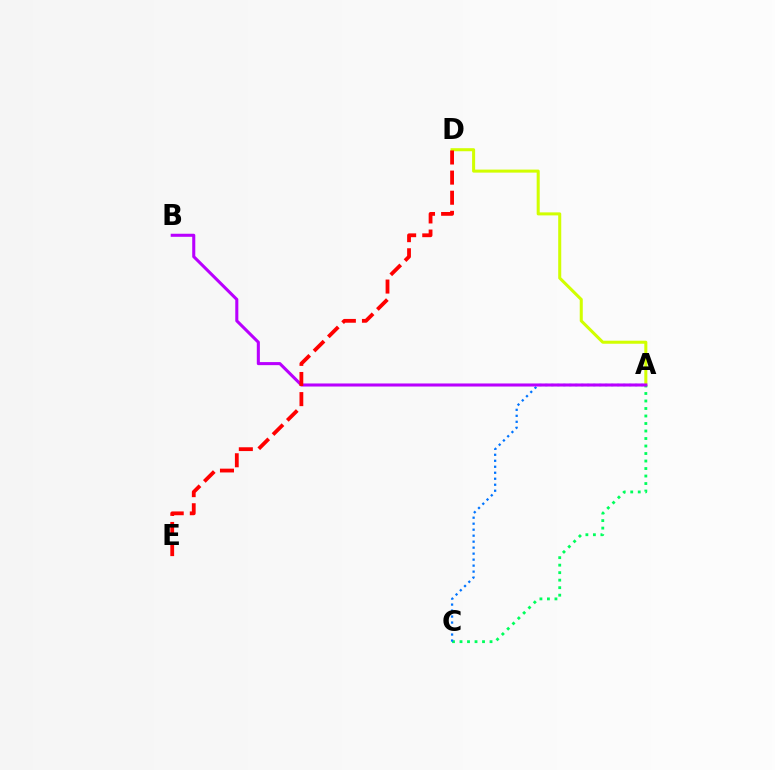{('A', 'D'): [{'color': '#d1ff00', 'line_style': 'solid', 'thickness': 2.19}], ('A', 'C'): [{'color': '#00ff5c', 'line_style': 'dotted', 'thickness': 2.04}, {'color': '#0074ff', 'line_style': 'dotted', 'thickness': 1.63}], ('A', 'B'): [{'color': '#b900ff', 'line_style': 'solid', 'thickness': 2.21}], ('D', 'E'): [{'color': '#ff0000', 'line_style': 'dashed', 'thickness': 2.73}]}